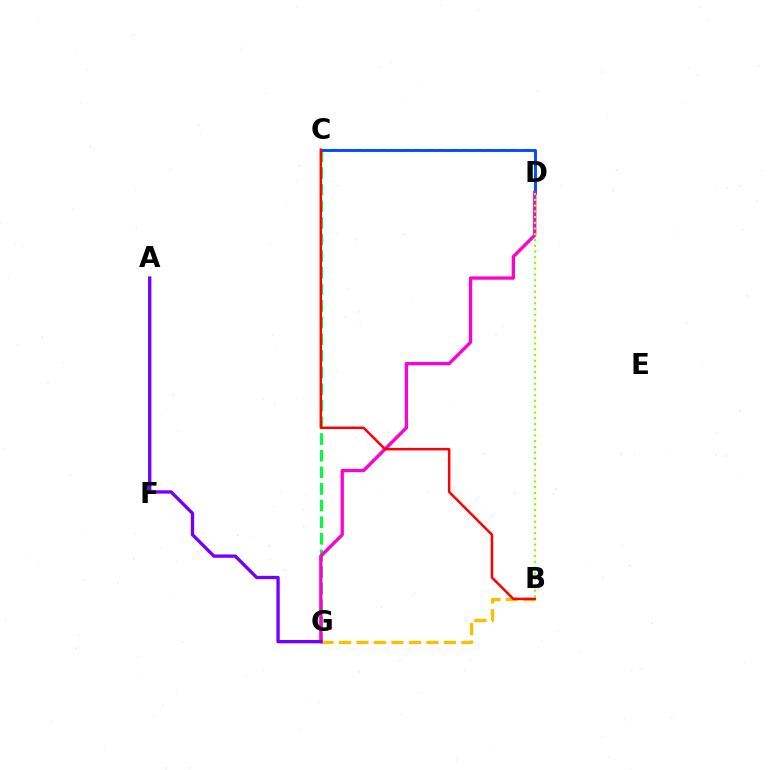{('C', 'D'): [{'color': '#00fff6', 'line_style': 'dashed', 'thickness': 1.63}, {'color': '#004bff', 'line_style': 'solid', 'thickness': 2.08}], ('C', 'G'): [{'color': '#00ff39', 'line_style': 'dashed', 'thickness': 2.26}], ('B', 'G'): [{'color': '#ffbd00', 'line_style': 'dashed', 'thickness': 2.38}], ('D', 'G'): [{'color': '#ff00cf', 'line_style': 'solid', 'thickness': 2.39}], ('B', 'D'): [{'color': '#84ff00', 'line_style': 'dotted', 'thickness': 1.56}], ('A', 'G'): [{'color': '#7200ff', 'line_style': 'solid', 'thickness': 2.39}], ('B', 'C'): [{'color': '#ff0000', 'line_style': 'solid', 'thickness': 1.79}]}